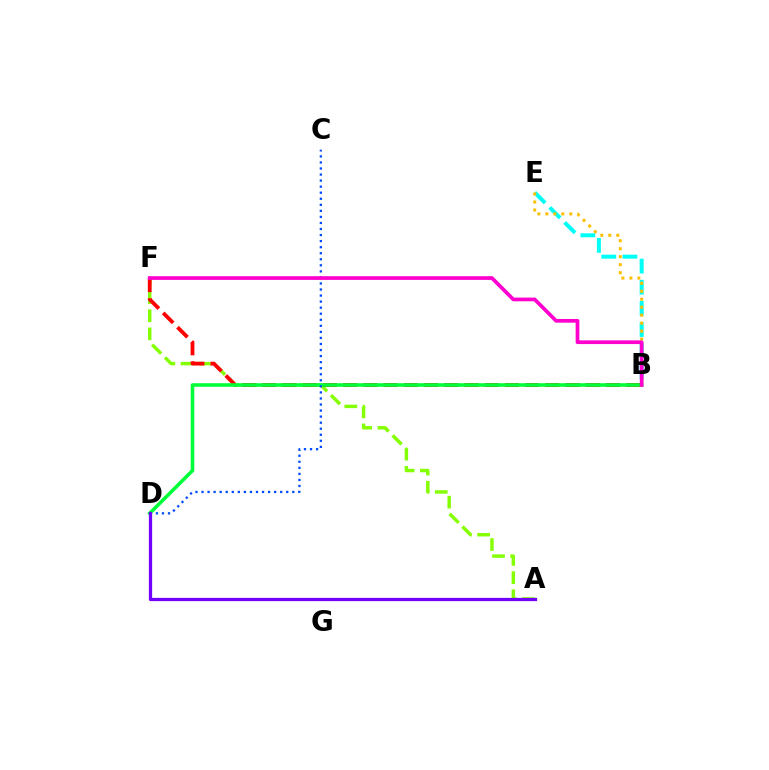{('A', 'F'): [{'color': '#84ff00', 'line_style': 'dashed', 'thickness': 2.47}], ('B', 'E'): [{'color': '#00fff6', 'line_style': 'dashed', 'thickness': 2.87}, {'color': '#ffbd00', 'line_style': 'dotted', 'thickness': 2.17}], ('B', 'F'): [{'color': '#ff0000', 'line_style': 'dashed', 'thickness': 2.75}, {'color': '#ff00cf', 'line_style': 'solid', 'thickness': 2.67}], ('B', 'D'): [{'color': '#00ff39', 'line_style': 'solid', 'thickness': 2.58}], ('C', 'D'): [{'color': '#004bff', 'line_style': 'dotted', 'thickness': 1.64}], ('A', 'D'): [{'color': '#7200ff', 'line_style': 'solid', 'thickness': 2.33}]}